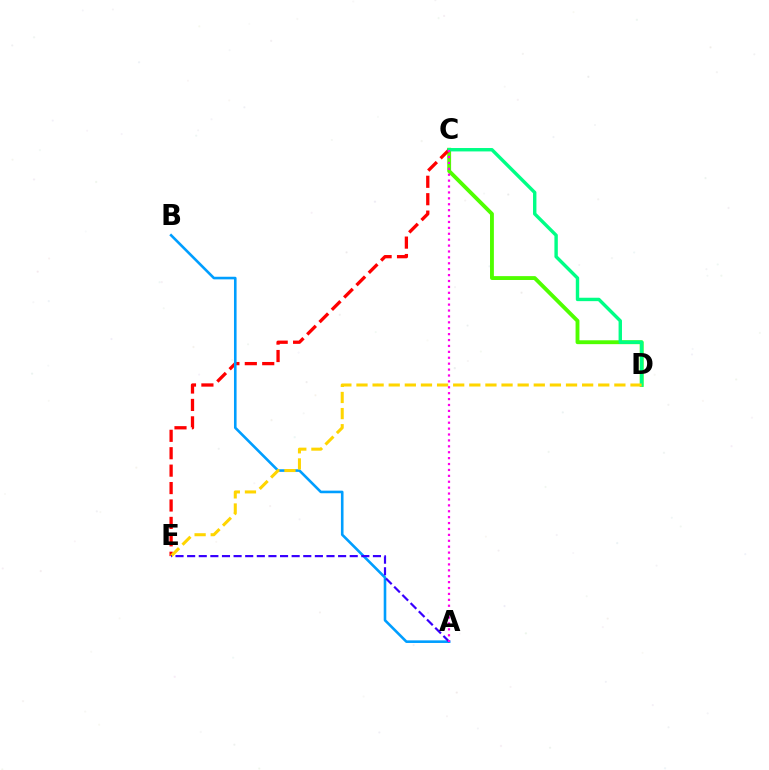{('C', 'D'): [{'color': '#4fff00', 'line_style': 'solid', 'thickness': 2.78}, {'color': '#00ff86', 'line_style': 'solid', 'thickness': 2.45}], ('C', 'E'): [{'color': '#ff0000', 'line_style': 'dashed', 'thickness': 2.37}], ('A', 'B'): [{'color': '#009eff', 'line_style': 'solid', 'thickness': 1.87}], ('D', 'E'): [{'color': '#ffd500', 'line_style': 'dashed', 'thickness': 2.19}], ('A', 'E'): [{'color': '#3700ff', 'line_style': 'dashed', 'thickness': 1.58}], ('A', 'C'): [{'color': '#ff00ed', 'line_style': 'dotted', 'thickness': 1.6}]}